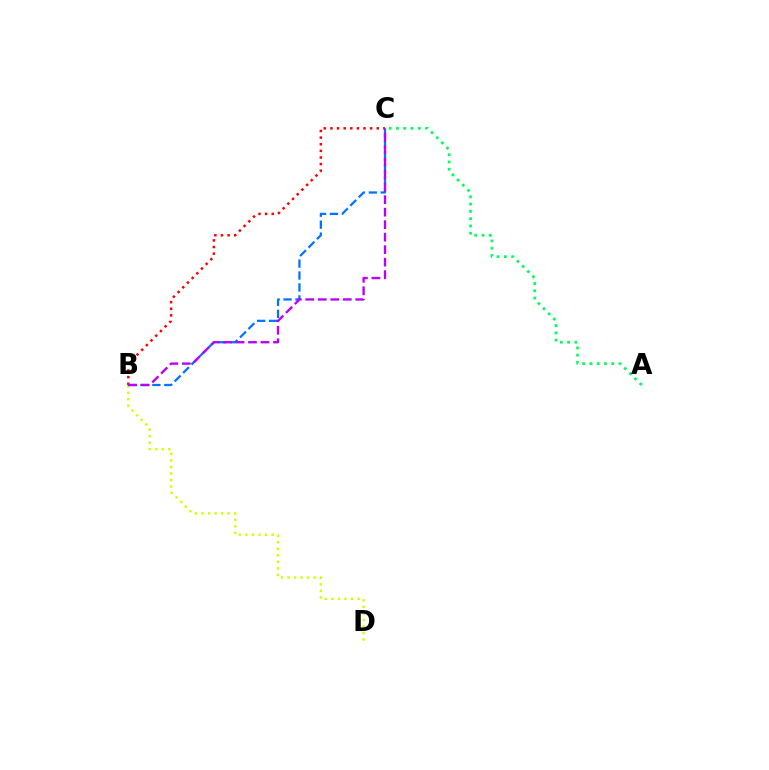{('A', 'C'): [{'color': '#00ff5c', 'line_style': 'dotted', 'thickness': 1.98}], ('B', 'D'): [{'color': '#d1ff00', 'line_style': 'dotted', 'thickness': 1.77}], ('B', 'C'): [{'color': '#0074ff', 'line_style': 'dashed', 'thickness': 1.62}, {'color': '#ff0000', 'line_style': 'dotted', 'thickness': 1.8}, {'color': '#b900ff', 'line_style': 'dashed', 'thickness': 1.7}]}